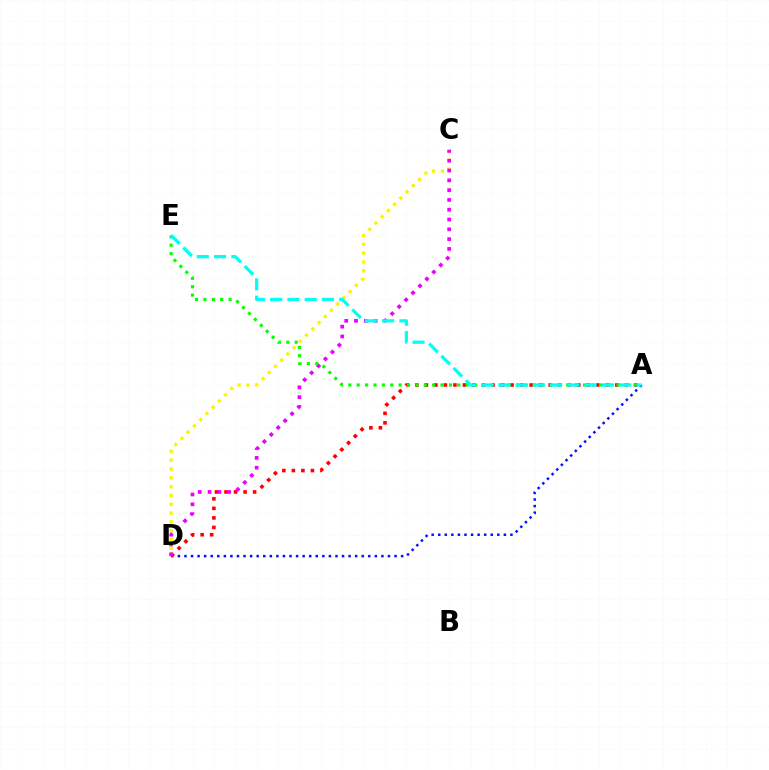{('C', 'D'): [{'color': '#fcf500', 'line_style': 'dotted', 'thickness': 2.39}, {'color': '#ee00ff', 'line_style': 'dotted', 'thickness': 2.66}], ('A', 'D'): [{'color': '#0010ff', 'line_style': 'dotted', 'thickness': 1.78}, {'color': '#ff0000', 'line_style': 'dotted', 'thickness': 2.59}], ('A', 'E'): [{'color': '#08ff00', 'line_style': 'dotted', 'thickness': 2.28}, {'color': '#00fff6', 'line_style': 'dashed', 'thickness': 2.35}]}